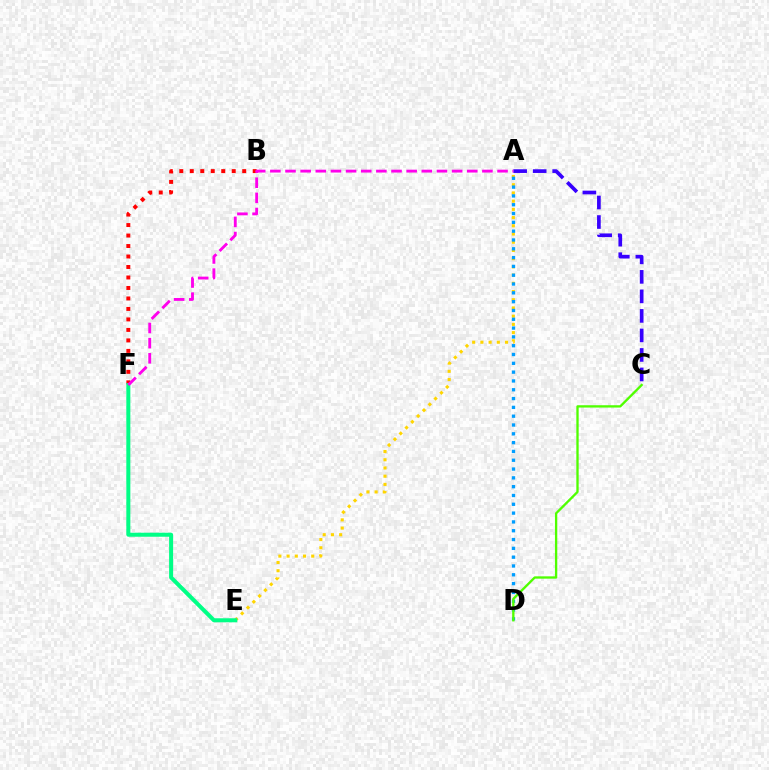{('B', 'F'): [{'color': '#ff0000', 'line_style': 'dotted', 'thickness': 2.85}], ('A', 'C'): [{'color': '#3700ff', 'line_style': 'dashed', 'thickness': 2.65}], ('A', 'E'): [{'color': '#ffd500', 'line_style': 'dotted', 'thickness': 2.23}], ('E', 'F'): [{'color': '#00ff86', 'line_style': 'solid', 'thickness': 2.89}], ('A', 'D'): [{'color': '#009eff', 'line_style': 'dotted', 'thickness': 2.39}], ('A', 'F'): [{'color': '#ff00ed', 'line_style': 'dashed', 'thickness': 2.06}], ('C', 'D'): [{'color': '#4fff00', 'line_style': 'solid', 'thickness': 1.68}]}